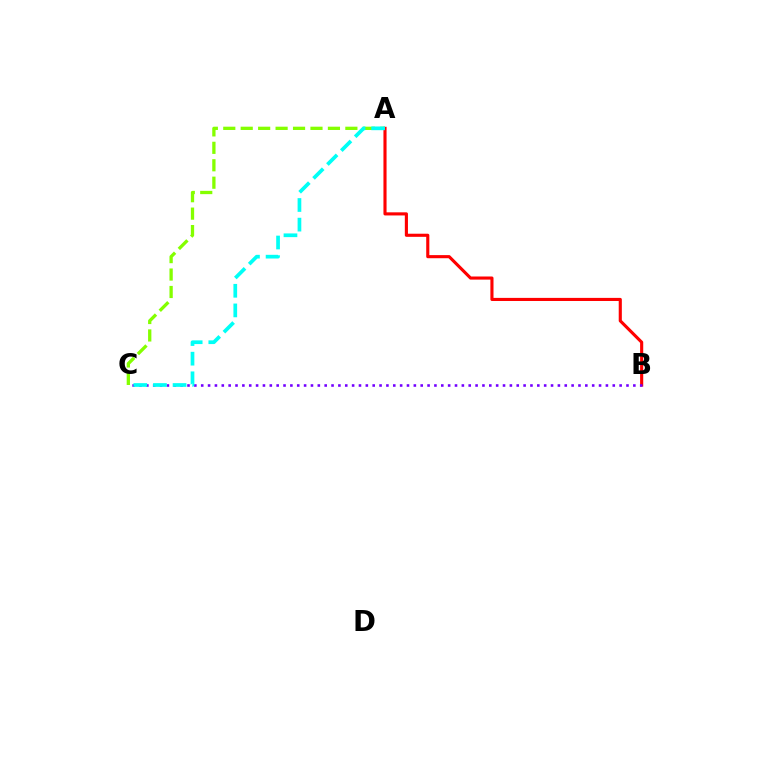{('A', 'B'): [{'color': '#ff0000', 'line_style': 'solid', 'thickness': 2.25}], ('B', 'C'): [{'color': '#7200ff', 'line_style': 'dotted', 'thickness': 1.86}], ('A', 'C'): [{'color': '#84ff00', 'line_style': 'dashed', 'thickness': 2.37}, {'color': '#00fff6', 'line_style': 'dashed', 'thickness': 2.67}]}